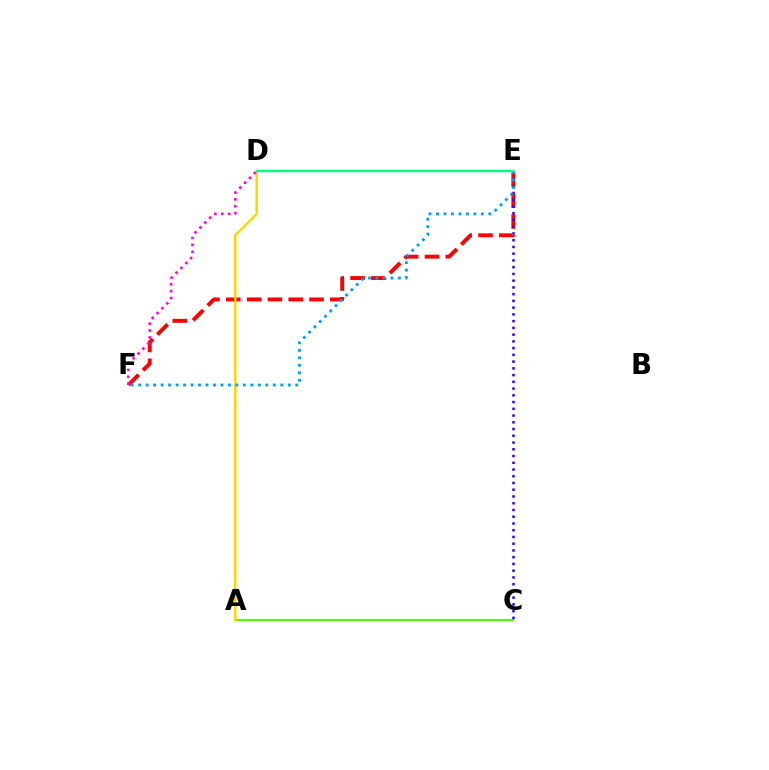{('A', 'C'): [{'color': '#4fff00', 'line_style': 'solid', 'thickness': 1.54}], ('E', 'F'): [{'color': '#ff0000', 'line_style': 'dashed', 'thickness': 2.83}, {'color': '#009eff', 'line_style': 'dotted', 'thickness': 2.03}], ('A', 'D'): [{'color': '#ffd500', 'line_style': 'solid', 'thickness': 1.75}], ('C', 'E'): [{'color': '#3700ff', 'line_style': 'dotted', 'thickness': 1.83}], ('D', 'F'): [{'color': '#ff00ed', 'line_style': 'dotted', 'thickness': 1.87}], ('D', 'E'): [{'color': '#00ff86', 'line_style': 'solid', 'thickness': 1.72}]}